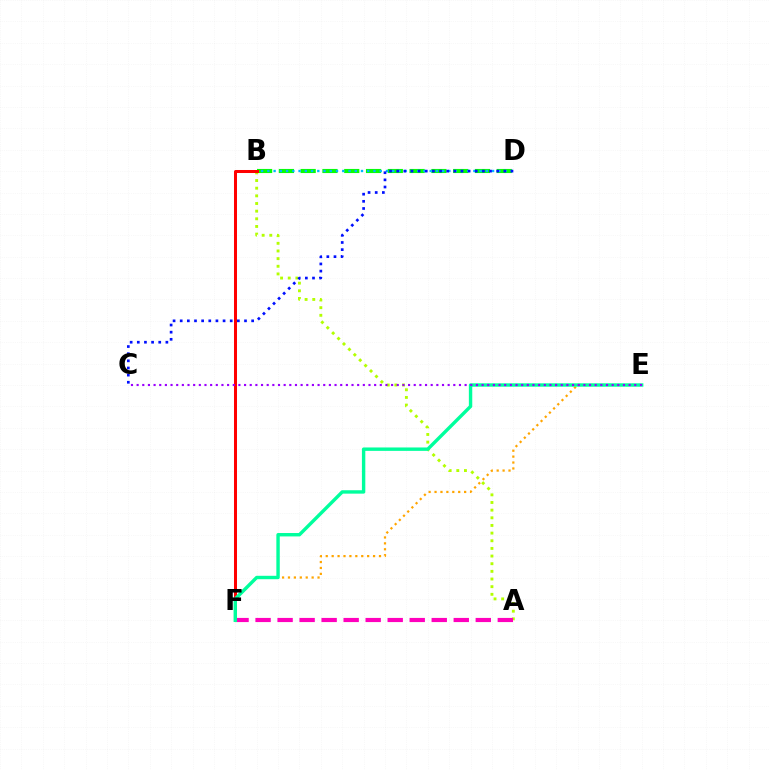{('B', 'D'): [{'color': '#08ff00', 'line_style': 'dashed', 'thickness': 2.96}, {'color': '#00b5ff', 'line_style': 'dotted', 'thickness': 1.7}], ('E', 'F'): [{'color': '#ffa500', 'line_style': 'dotted', 'thickness': 1.61}, {'color': '#00ff9d', 'line_style': 'solid', 'thickness': 2.45}], ('A', 'B'): [{'color': '#b3ff00', 'line_style': 'dotted', 'thickness': 2.08}], ('A', 'F'): [{'color': '#ff00bd', 'line_style': 'dashed', 'thickness': 2.99}], ('B', 'F'): [{'color': '#ff0000', 'line_style': 'solid', 'thickness': 2.17}], ('C', 'D'): [{'color': '#0010ff', 'line_style': 'dotted', 'thickness': 1.94}], ('C', 'E'): [{'color': '#9b00ff', 'line_style': 'dotted', 'thickness': 1.54}]}